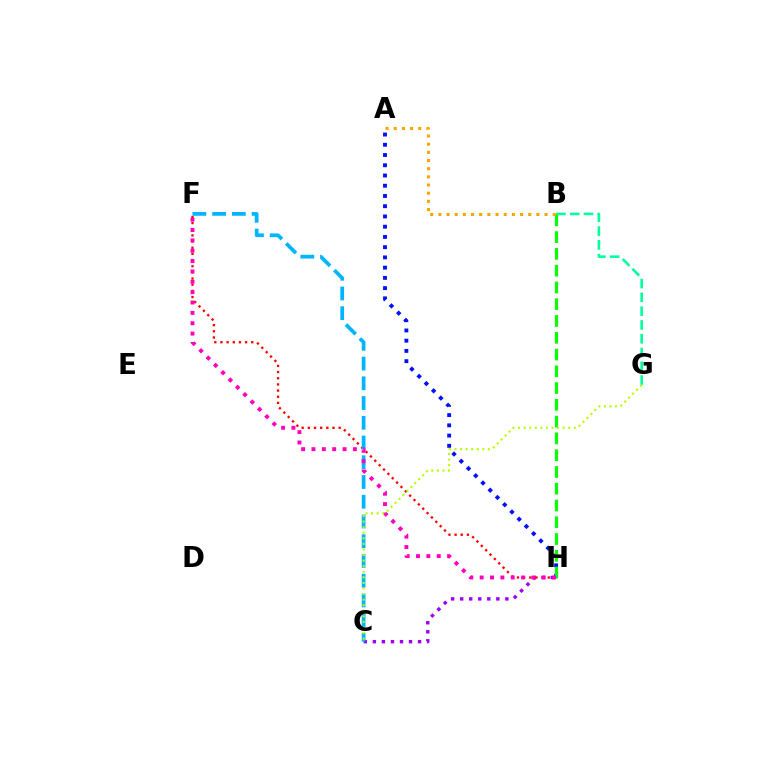{('A', 'H'): [{'color': '#0010ff', 'line_style': 'dotted', 'thickness': 2.78}], ('C', 'H'): [{'color': '#9b00ff', 'line_style': 'dotted', 'thickness': 2.46}], ('B', 'G'): [{'color': '#00ff9d', 'line_style': 'dashed', 'thickness': 1.87}], ('F', 'H'): [{'color': '#ff0000', 'line_style': 'dotted', 'thickness': 1.67}, {'color': '#ff00bd', 'line_style': 'dotted', 'thickness': 2.81}], ('B', 'H'): [{'color': '#08ff00', 'line_style': 'dashed', 'thickness': 2.28}], ('C', 'F'): [{'color': '#00b5ff', 'line_style': 'dashed', 'thickness': 2.68}], ('A', 'B'): [{'color': '#ffa500', 'line_style': 'dotted', 'thickness': 2.22}], ('C', 'G'): [{'color': '#b3ff00', 'line_style': 'dotted', 'thickness': 1.51}]}